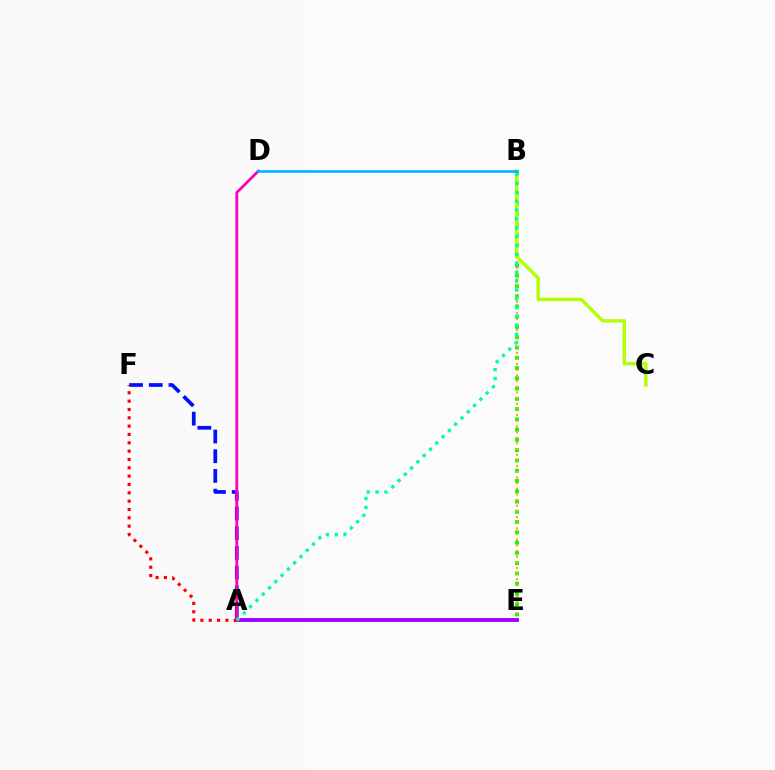{('B', 'E'): [{'color': '#08ff00', 'line_style': 'dotted', 'thickness': 2.79}, {'color': '#ffa500', 'line_style': 'dotted', 'thickness': 1.54}], ('A', 'F'): [{'color': '#0010ff', 'line_style': 'dashed', 'thickness': 2.68}, {'color': '#ff0000', 'line_style': 'dotted', 'thickness': 2.26}], ('A', 'E'): [{'color': '#9b00ff', 'line_style': 'solid', 'thickness': 2.77}], ('A', 'D'): [{'color': '#ff00bd', 'line_style': 'solid', 'thickness': 2.03}], ('B', 'C'): [{'color': '#b3ff00', 'line_style': 'solid', 'thickness': 2.44}], ('B', 'D'): [{'color': '#00b5ff', 'line_style': 'solid', 'thickness': 1.92}], ('A', 'B'): [{'color': '#00ff9d', 'line_style': 'dotted', 'thickness': 2.41}]}